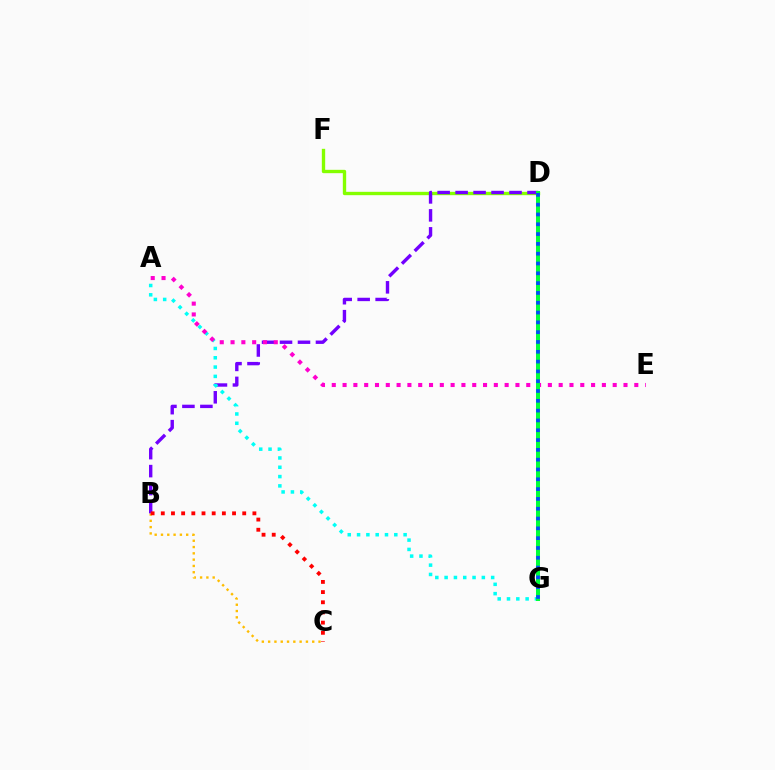{('D', 'F'): [{'color': '#84ff00', 'line_style': 'solid', 'thickness': 2.42}], ('B', 'C'): [{'color': '#ffbd00', 'line_style': 'dotted', 'thickness': 1.71}, {'color': '#ff0000', 'line_style': 'dotted', 'thickness': 2.77}], ('B', 'D'): [{'color': '#7200ff', 'line_style': 'dashed', 'thickness': 2.44}], ('A', 'G'): [{'color': '#00fff6', 'line_style': 'dotted', 'thickness': 2.53}], ('A', 'E'): [{'color': '#ff00cf', 'line_style': 'dotted', 'thickness': 2.94}], ('D', 'G'): [{'color': '#00ff39', 'line_style': 'solid', 'thickness': 2.89}, {'color': '#004bff', 'line_style': 'dotted', 'thickness': 2.66}]}